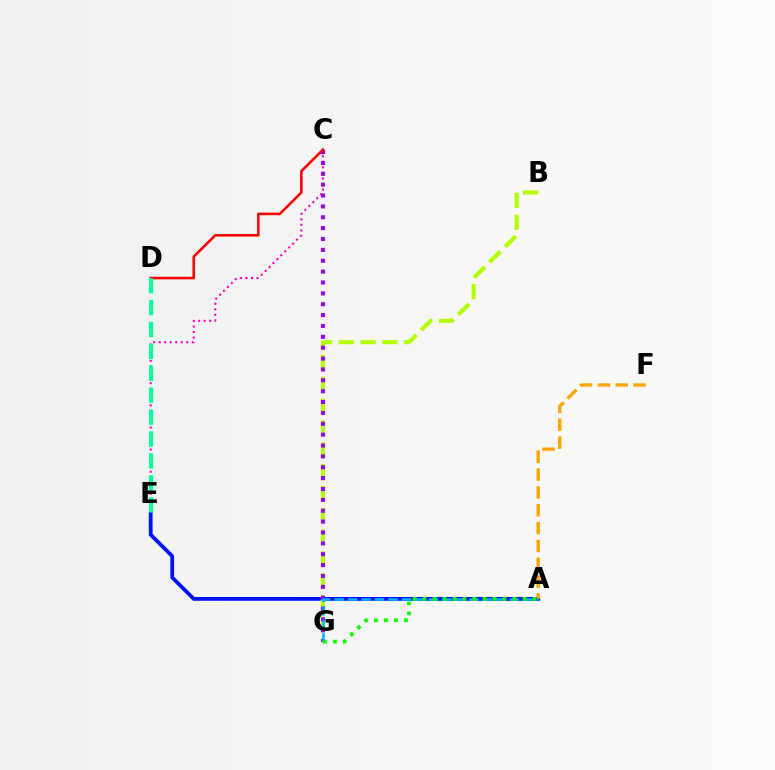{('A', 'E'): [{'color': '#0010ff', 'line_style': 'solid', 'thickness': 2.73}], ('B', 'G'): [{'color': '#b3ff00', 'line_style': 'dashed', 'thickness': 2.97}], ('C', 'E'): [{'color': '#ff00bd', 'line_style': 'dotted', 'thickness': 1.5}], ('A', 'F'): [{'color': '#ffa500', 'line_style': 'dashed', 'thickness': 2.42}], ('C', 'G'): [{'color': '#9b00ff', 'line_style': 'dotted', 'thickness': 2.95}], ('A', 'G'): [{'color': '#00b5ff', 'line_style': 'dashed', 'thickness': 1.83}, {'color': '#08ff00', 'line_style': 'dotted', 'thickness': 2.72}], ('C', 'D'): [{'color': '#ff0000', 'line_style': 'solid', 'thickness': 1.87}], ('D', 'E'): [{'color': '#00ff9d', 'line_style': 'dashed', 'thickness': 2.98}]}